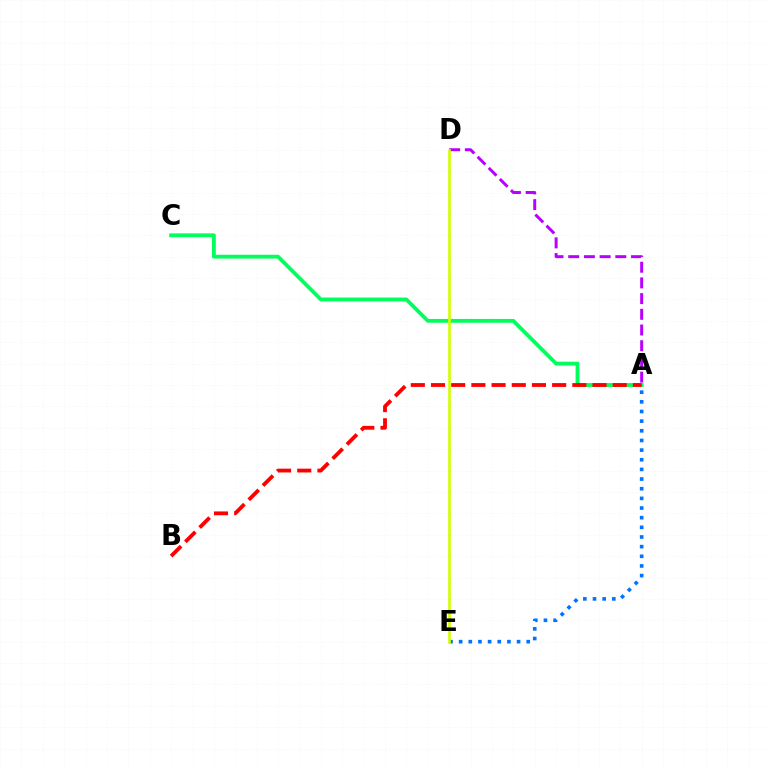{('A', 'C'): [{'color': '#00ff5c', 'line_style': 'solid', 'thickness': 2.74}], ('A', 'E'): [{'color': '#0074ff', 'line_style': 'dotted', 'thickness': 2.62}], ('A', 'B'): [{'color': '#ff0000', 'line_style': 'dashed', 'thickness': 2.74}], ('A', 'D'): [{'color': '#b900ff', 'line_style': 'dashed', 'thickness': 2.13}], ('D', 'E'): [{'color': '#d1ff00', 'line_style': 'solid', 'thickness': 1.91}]}